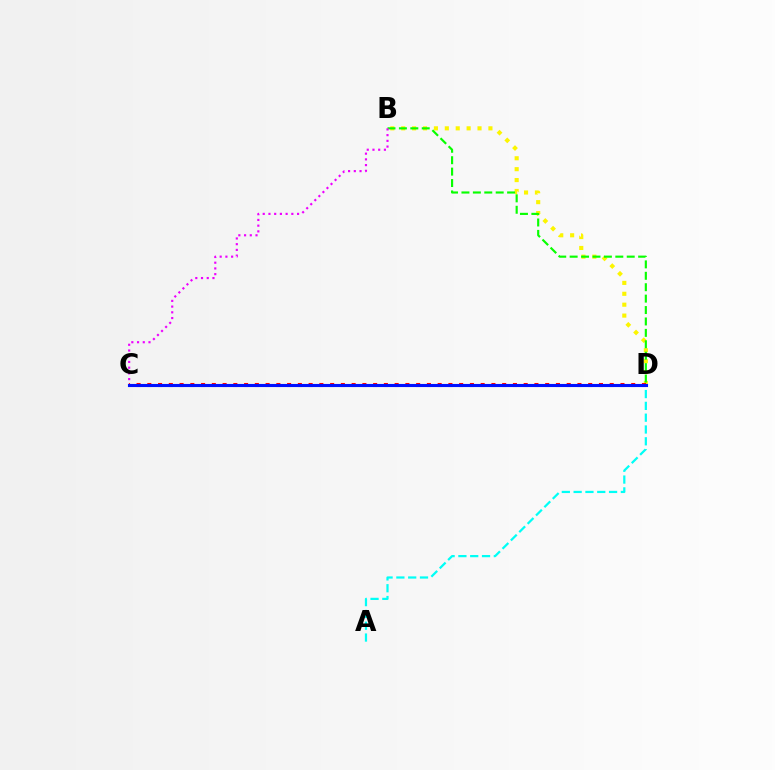{('B', 'D'): [{'color': '#fcf500', 'line_style': 'dotted', 'thickness': 2.96}, {'color': '#08ff00', 'line_style': 'dashed', 'thickness': 1.55}], ('B', 'C'): [{'color': '#ee00ff', 'line_style': 'dotted', 'thickness': 1.55}], ('C', 'D'): [{'color': '#ff0000', 'line_style': 'dotted', 'thickness': 2.92}, {'color': '#0010ff', 'line_style': 'solid', 'thickness': 2.24}], ('A', 'D'): [{'color': '#00fff6', 'line_style': 'dashed', 'thickness': 1.6}]}